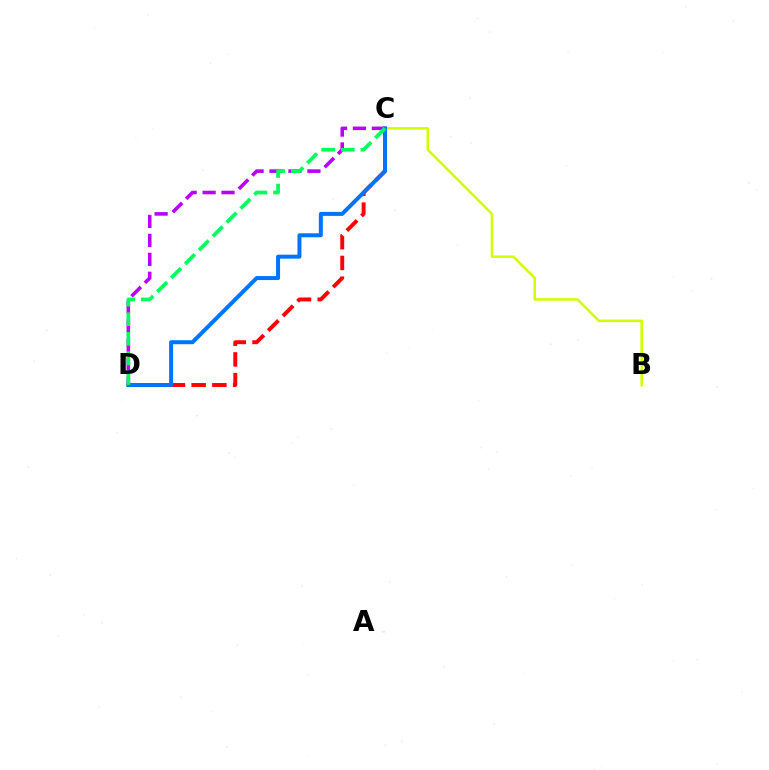{('C', 'D'): [{'color': '#ff0000', 'line_style': 'dashed', 'thickness': 2.82}, {'color': '#b900ff', 'line_style': 'dashed', 'thickness': 2.57}, {'color': '#0074ff', 'line_style': 'solid', 'thickness': 2.87}, {'color': '#00ff5c', 'line_style': 'dashed', 'thickness': 2.66}], ('B', 'C'): [{'color': '#d1ff00', 'line_style': 'solid', 'thickness': 1.83}]}